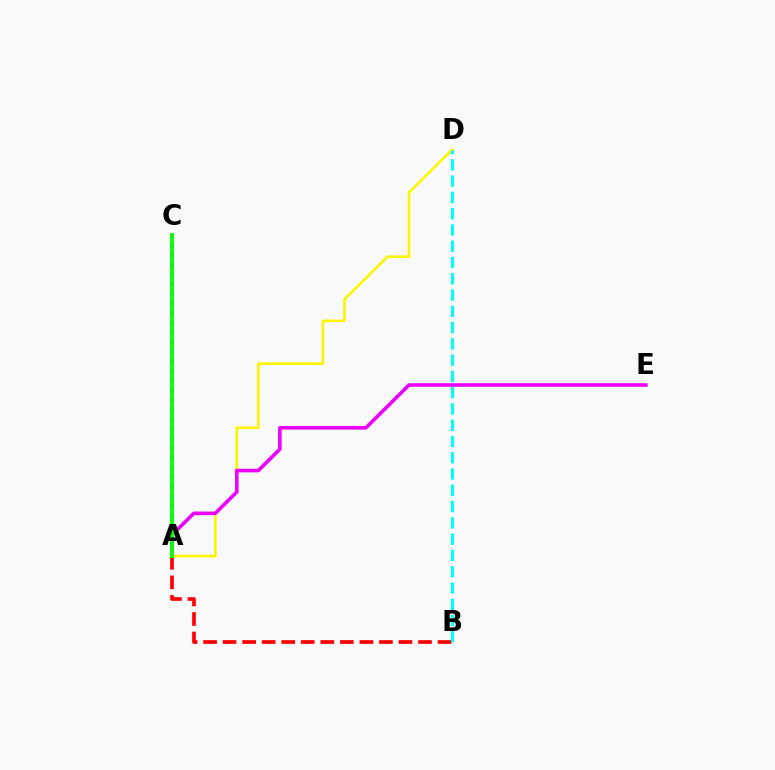{('A', 'D'): [{'color': '#fcf500', 'line_style': 'solid', 'thickness': 1.9}], ('A', 'B'): [{'color': '#ff0000', 'line_style': 'dashed', 'thickness': 2.65}], ('A', 'C'): [{'color': '#0010ff', 'line_style': 'dotted', 'thickness': 2.62}, {'color': '#08ff00', 'line_style': 'solid', 'thickness': 2.74}], ('A', 'E'): [{'color': '#ee00ff', 'line_style': 'solid', 'thickness': 2.58}], ('B', 'D'): [{'color': '#00fff6', 'line_style': 'dashed', 'thickness': 2.21}]}